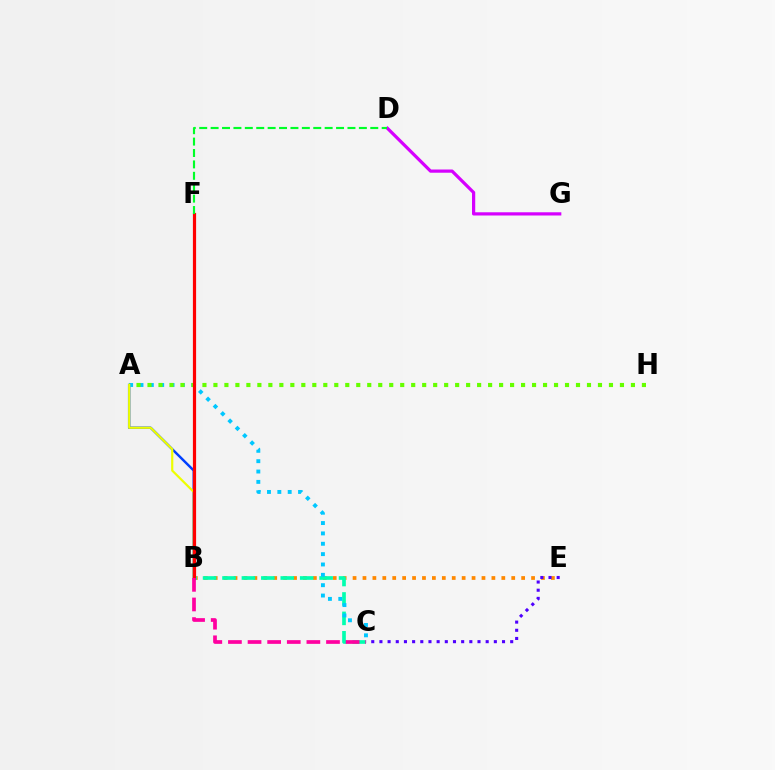{('B', 'E'): [{'color': '#ff8800', 'line_style': 'dotted', 'thickness': 2.69}], ('C', 'E'): [{'color': '#4f00ff', 'line_style': 'dotted', 'thickness': 2.22}], ('A', 'B'): [{'color': '#003fff', 'line_style': 'solid', 'thickness': 1.77}, {'color': '#eeff00', 'line_style': 'solid', 'thickness': 1.58}], ('D', 'G'): [{'color': '#d600ff', 'line_style': 'solid', 'thickness': 2.32}], ('B', 'C'): [{'color': '#00ffaf', 'line_style': 'dashed', 'thickness': 2.64}, {'color': '#ff00a0', 'line_style': 'dashed', 'thickness': 2.66}], ('A', 'C'): [{'color': '#00c7ff', 'line_style': 'dotted', 'thickness': 2.81}], ('A', 'H'): [{'color': '#66ff00', 'line_style': 'dotted', 'thickness': 2.99}], ('B', 'F'): [{'color': '#ff0000', 'line_style': 'solid', 'thickness': 2.3}], ('D', 'F'): [{'color': '#00ff27', 'line_style': 'dashed', 'thickness': 1.55}]}